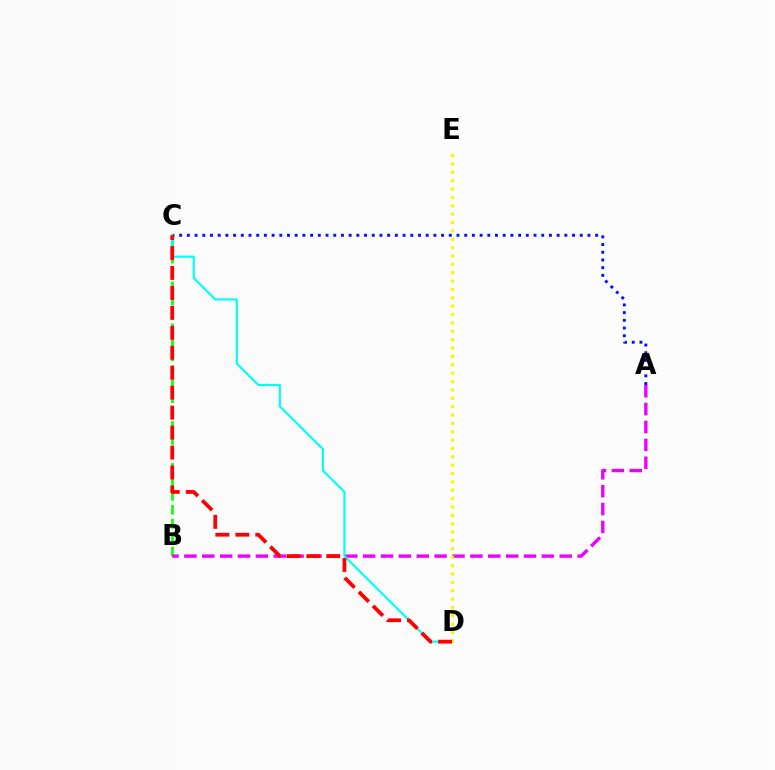{('B', 'C'): [{'color': '#08ff00', 'line_style': 'dashed', 'thickness': 1.9}], ('A', 'C'): [{'color': '#0010ff', 'line_style': 'dotted', 'thickness': 2.09}], ('A', 'B'): [{'color': '#ee00ff', 'line_style': 'dashed', 'thickness': 2.43}], ('C', 'D'): [{'color': '#00fff6', 'line_style': 'solid', 'thickness': 1.54}, {'color': '#ff0000', 'line_style': 'dashed', 'thickness': 2.71}], ('D', 'E'): [{'color': '#fcf500', 'line_style': 'dotted', 'thickness': 2.27}]}